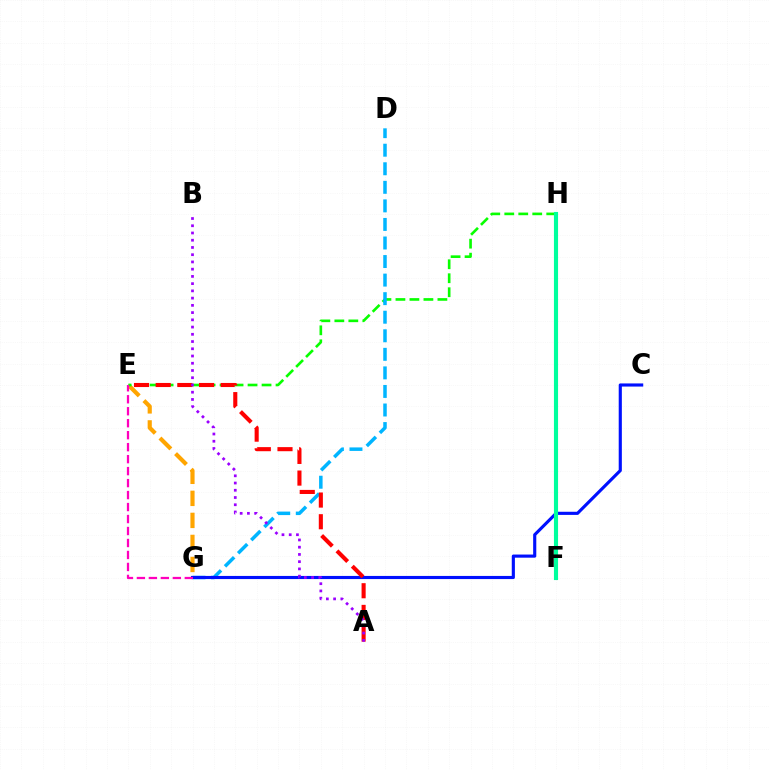{('F', 'H'): [{'color': '#b3ff00', 'line_style': 'dotted', 'thickness': 1.75}, {'color': '#00ff9d', 'line_style': 'solid', 'thickness': 2.96}], ('E', 'G'): [{'color': '#ffa500', 'line_style': 'dashed', 'thickness': 2.99}, {'color': '#ff00bd', 'line_style': 'dashed', 'thickness': 1.63}], ('E', 'H'): [{'color': '#08ff00', 'line_style': 'dashed', 'thickness': 1.9}], ('D', 'G'): [{'color': '#00b5ff', 'line_style': 'dashed', 'thickness': 2.52}], ('C', 'G'): [{'color': '#0010ff', 'line_style': 'solid', 'thickness': 2.26}], ('A', 'E'): [{'color': '#ff0000', 'line_style': 'dashed', 'thickness': 2.95}], ('A', 'B'): [{'color': '#9b00ff', 'line_style': 'dotted', 'thickness': 1.97}]}